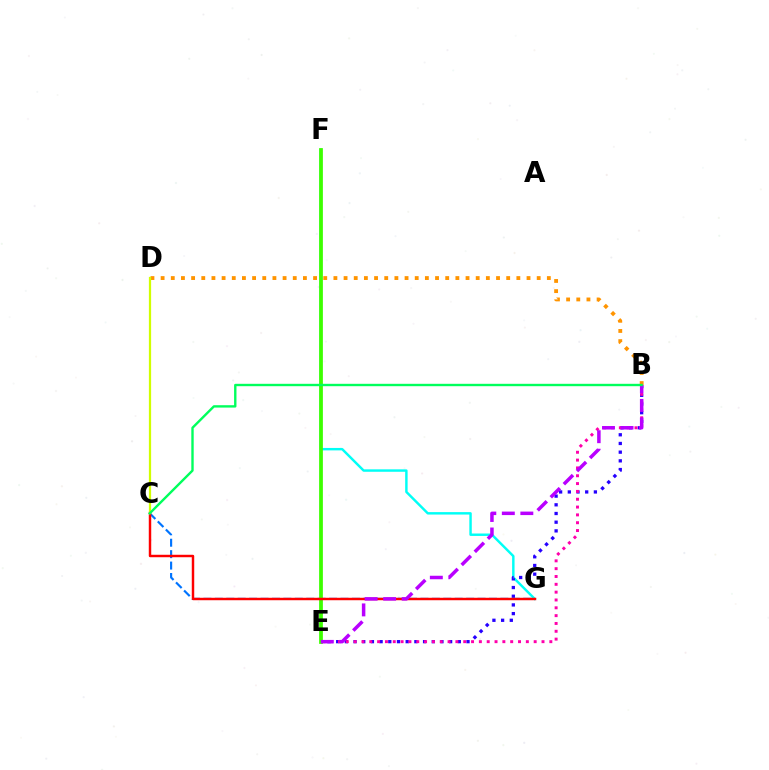{('B', 'D'): [{'color': '#ff9400', 'line_style': 'dotted', 'thickness': 2.76}], ('F', 'G'): [{'color': '#00fff6', 'line_style': 'solid', 'thickness': 1.76}], ('B', 'E'): [{'color': '#2500ff', 'line_style': 'dotted', 'thickness': 2.36}, {'color': '#ff00ac', 'line_style': 'dotted', 'thickness': 2.13}, {'color': '#b900ff', 'line_style': 'dashed', 'thickness': 2.52}], ('C', 'G'): [{'color': '#0074ff', 'line_style': 'dashed', 'thickness': 1.55}, {'color': '#ff0000', 'line_style': 'solid', 'thickness': 1.76}], ('E', 'F'): [{'color': '#3dff00', 'line_style': 'solid', 'thickness': 2.71}], ('C', 'D'): [{'color': '#d1ff00', 'line_style': 'solid', 'thickness': 1.62}], ('B', 'C'): [{'color': '#00ff5c', 'line_style': 'solid', 'thickness': 1.72}]}